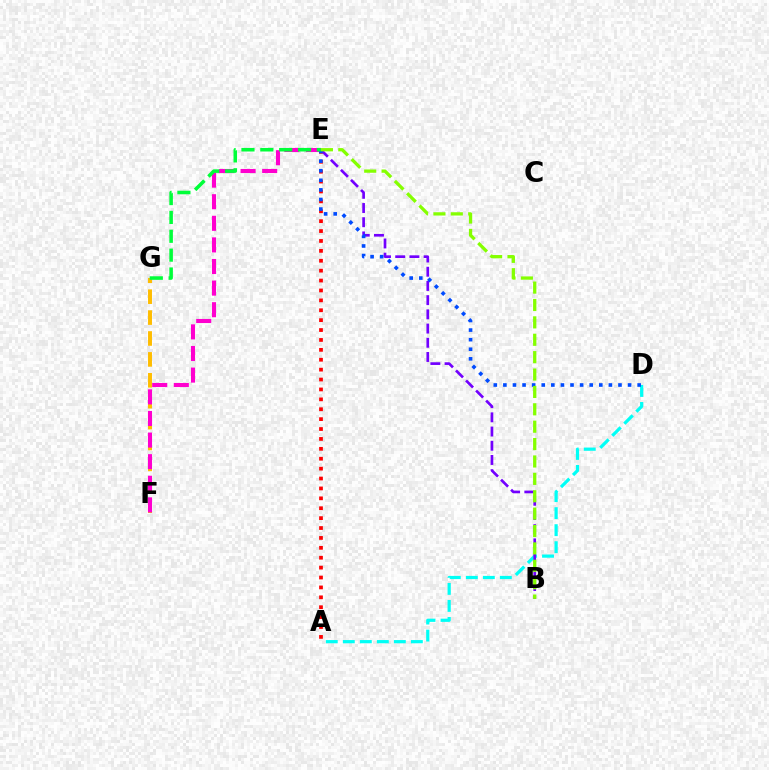{('A', 'E'): [{'color': '#ff0000', 'line_style': 'dotted', 'thickness': 2.69}], ('A', 'D'): [{'color': '#00fff6', 'line_style': 'dashed', 'thickness': 2.31}], ('F', 'G'): [{'color': '#ffbd00', 'line_style': 'dashed', 'thickness': 2.84}], ('B', 'E'): [{'color': '#7200ff', 'line_style': 'dashed', 'thickness': 1.93}, {'color': '#84ff00', 'line_style': 'dashed', 'thickness': 2.36}], ('E', 'F'): [{'color': '#ff00cf', 'line_style': 'dashed', 'thickness': 2.93}], ('D', 'E'): [{'color': '#004bff', 'line_style': 'dotted', 'thickness': 2.61}], ('E', 'G'): [{'color': '#00ff39', 'line_style': 'dashed', 'thickness': 2.56}]}